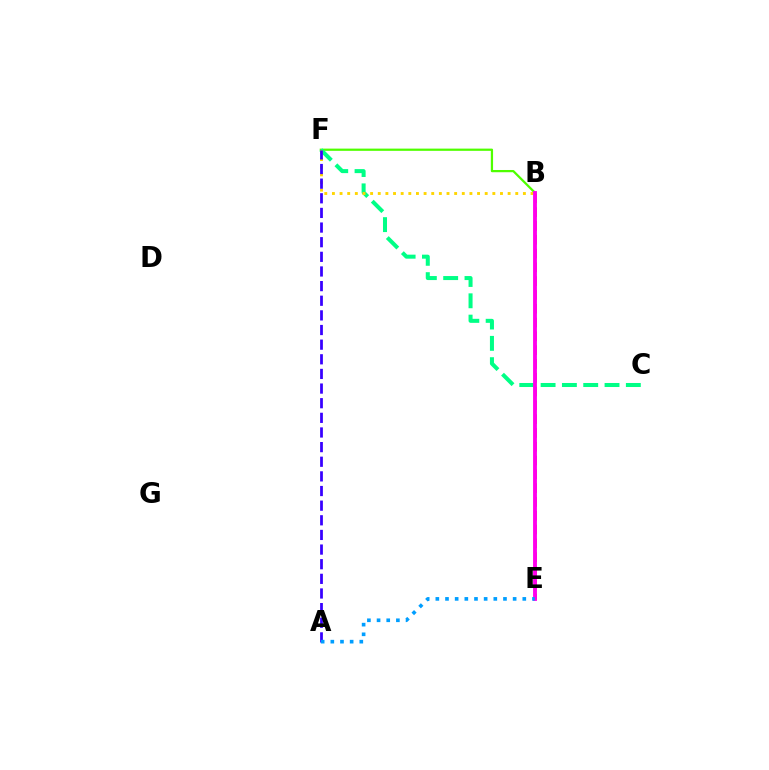{('B', 'F'): [{'color': '#4fff00', 'line_style': 'solid', 'thickness': 1.61}, {'color': '#ffd500', 'line_style': 'dotted', 'thickness': 2.08}], ('C', 'F'): [{'color': '#00ff86', 'line_style': 'dashed', 'thickness': 2.9}], ('B', 'E'): [{'color': '#ff0000', 'line_style': 'dashed', 'thickness': 1.87}, {'color': '#ff00ed', 'line_style': 'solid', 'thickness': 2.77}], ('A', 'F'): [{'color': '#3700ff', 'line_style': 'dashed', 'thickness': 1.99}], ('A', 'E'): [{'color': '#009eff', 'line_style': 'dotted', 'thickness': 2.63}]}